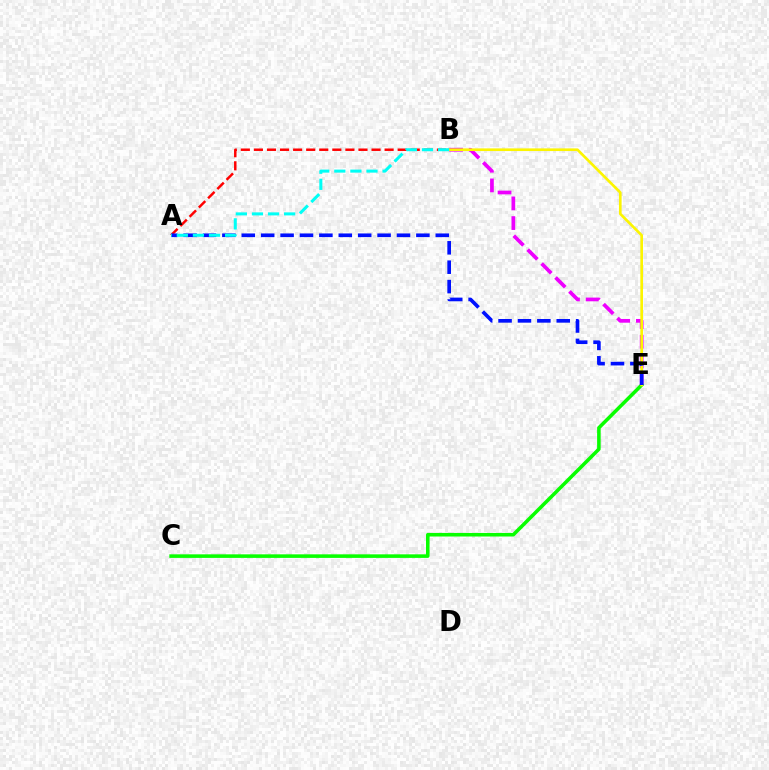{('B', 'E'): [{'color': '#ee00ff', 'line_style': 'dashed', 'thickness': 2.67}, {'color': '#fcf500', 'line_style': 'solid', 'thickness': 1.92}], ('C', 'E'): [{'color': '#08ff00', 'line_style': 'solid', 'thickness': 2.56}], ('A', 'B'): [{'color': '#ff0000', 'line_style': 'dashed', 'thickness': 1.78}, {'color': '#00fff6', 'line_style': 'dashed', 'thickness': 2.19}], ('A', 'E'): [{'color': '#0010ff', 'line_style': 'dashed', 'thickness': 2.64}]}